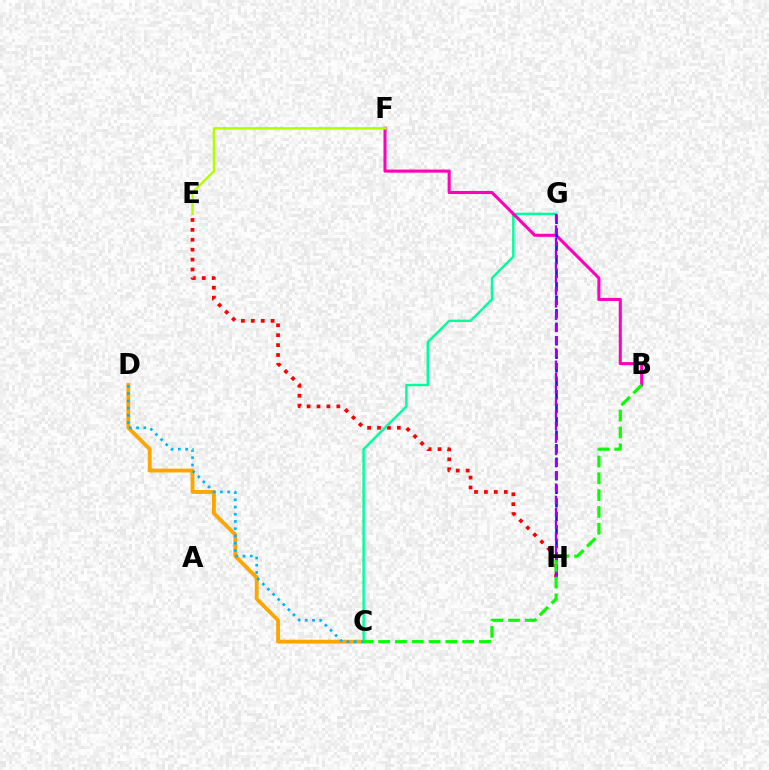{('E', 'H'): [{'color': '#ff0000', 'line_style': 'dotted', 'thickness': 2.69}], ('C', 'D'): [{'color': '#ffa500', 'line_style': 'solid', 'thickness': 2.76}, {'color': '#00b5ff', 'line_style': 'dotted', 'thickness': 1.97}], ('C', 'G'): [{'color': '#00ff9d', 'line_style': 'solid', 'thickness': 1.77}], ('B', 'F'): [{'color': '#ff00bd', 'line_style': 'solid', 'thickness': 2.22}], ('G', 'H'): [{'color': '#0010ff', 'line_style': 'dashed', 'thickness': 1.83}, {'color': '#9b00ff', 'line_style': 'dashed', 'thickness': 1.67}], ('B', 'C'): [{'color': '#08ff00', 'line_style': 'dashed', 'thickness': 2.28}], ('E', 'F'): [{'color': '#b3ff00', 'line_style': 'solid', 'thickness': 1.79}]}